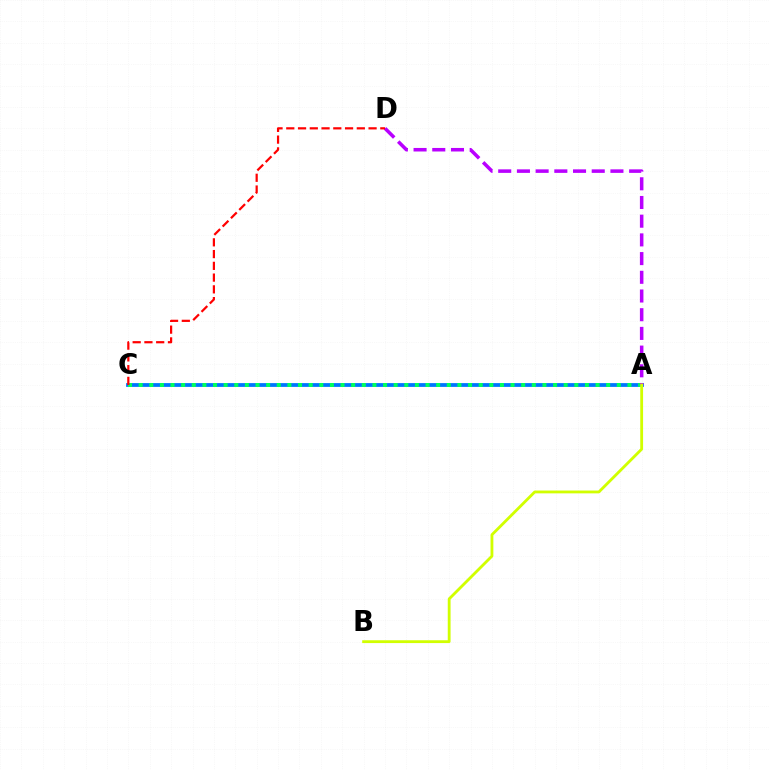{('A', 'C'): [{'color': '#0074ff', 'line_style': 'solid', 'thickness': 2.72}, {'color': '#00ff5c', 'line_style': 'dotted', 'thickness': 2.89}], ('A', 'D'): [{'color': '#b900ff', 'line_style': 'dashed', 'thickness': 2.54}], ('C', 'D'): [{'color': '#ff0000', 'line_style': 'dashed', 'thickness': 1.6}], ('A', 'B'): [{'color': '#d1ff00', 'line_style': 'solid', 'thickness': 2.03}]}